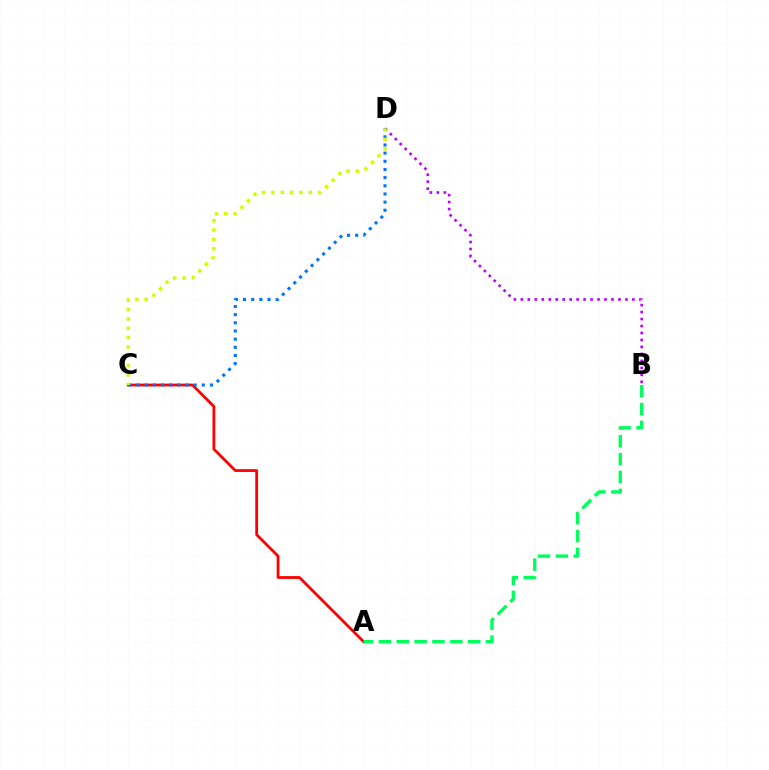{('A', 'C'): [{'color': '#ff0000', 'line_style': 'solid', 'thickness': 2.01}], ('C', 'D'): [{'color': '#0074ff', 'line_style': 'dotted', 'thickness': 2.22}, {'color': '#d1ff00', 'line_style': 'dotted', 'thickness': 2.54}], ('B', 'D'): [{'color': '#b900ff', 'line_style': 'dotted', 'thickness': 1.89}], ('A', 'B'): [{'color': '#00ff5c', 'line_style': 'dashed', 'thickness': 2.43}]}